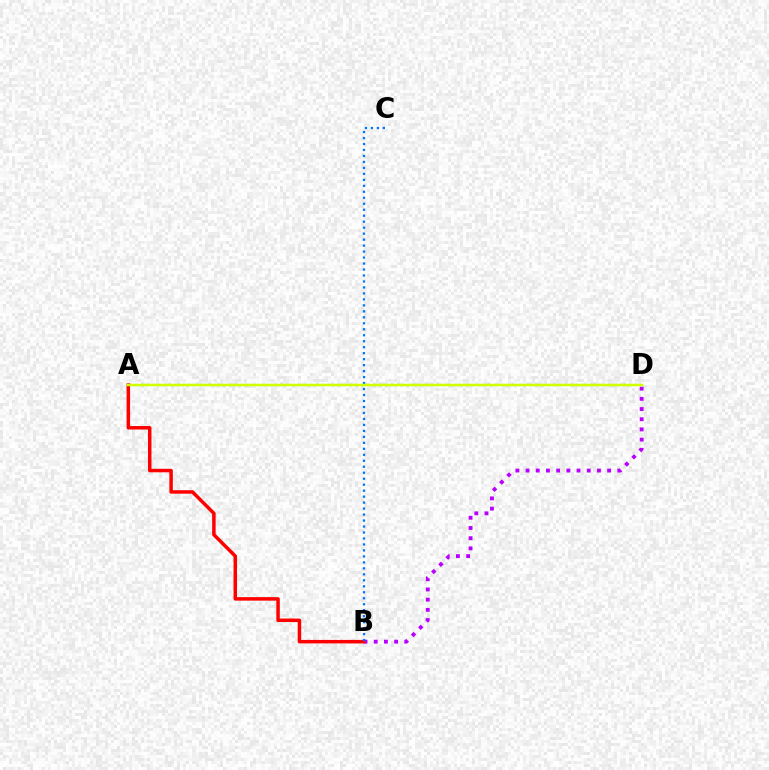{('B', 'D'): [{'color': '#b900ff', 'line_style': 'dotted', 'thickness': 2.77}], ('A', 'D'): [{'color': '#00ff5c', 'line_style': 'dotted', 'thickness': 1.58}, {'color': '#d1ff00', 'line_style': 'solid', 'thickness': 1.79}], ('A', 'B'): [{'color': '#ff0000', 'line_style': 'solid', 'thickness': 2.51}], ('B', 'C'): [{'color': '#0074ff', 'line_style': 'dotted', 'thickness': 1.62}]}